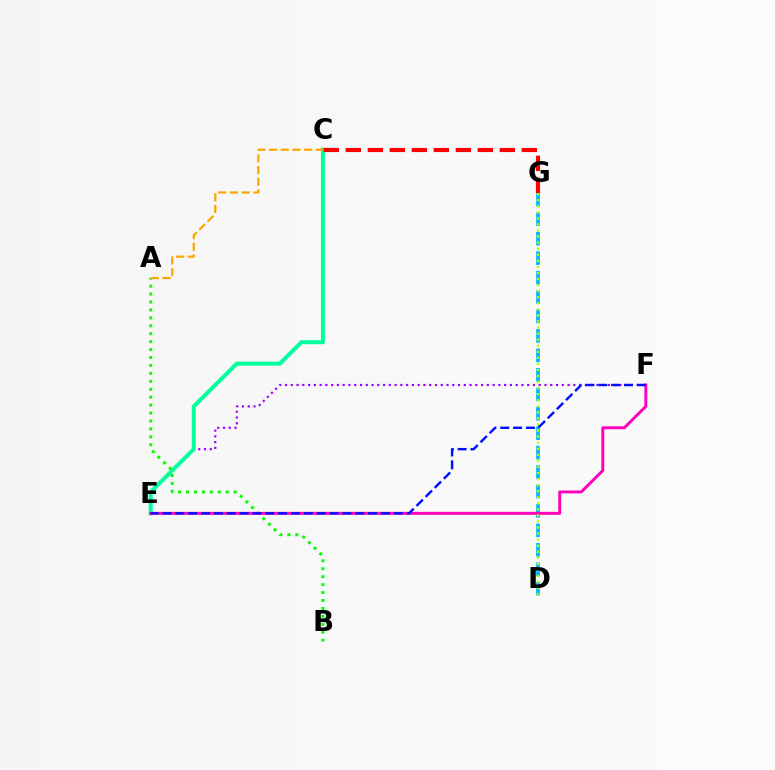{('E', 'F'): [{'color': '#9b00ff', 'line_style': 'dotted', 'thickness': 1.57}, {'color': '#ff00bd', 'line_style': 'solid', 'thickness': 2.12}, {'color': '#0010ff', 'line_style': 'dashed', 'thickness': 1.75}], ('C', 'E'): [{'color': '#00ff9d', 'line_style': 'solid', 'thickness': 2.89}], ('D', 'G'): [{'color': '#00b5ff', 'line_style': 'dashed', 'thickness': 2.64}, {'color': '#b3ff00', 'line_style': 'dotted', 'thickness': 1.65}], ('C', 'G'): [{'color': '#ff0000', 'line_style': 'dashed', 'thickness': 2.99}], ('A', 'B'): [{'color': '#08ff00', 'line_style': 'dotted', 'thickness': 2.16}], ('A', 'C'): [{'color': '#ffa500', 'line_style': 'dashed', 'thickness': 1.59}]}